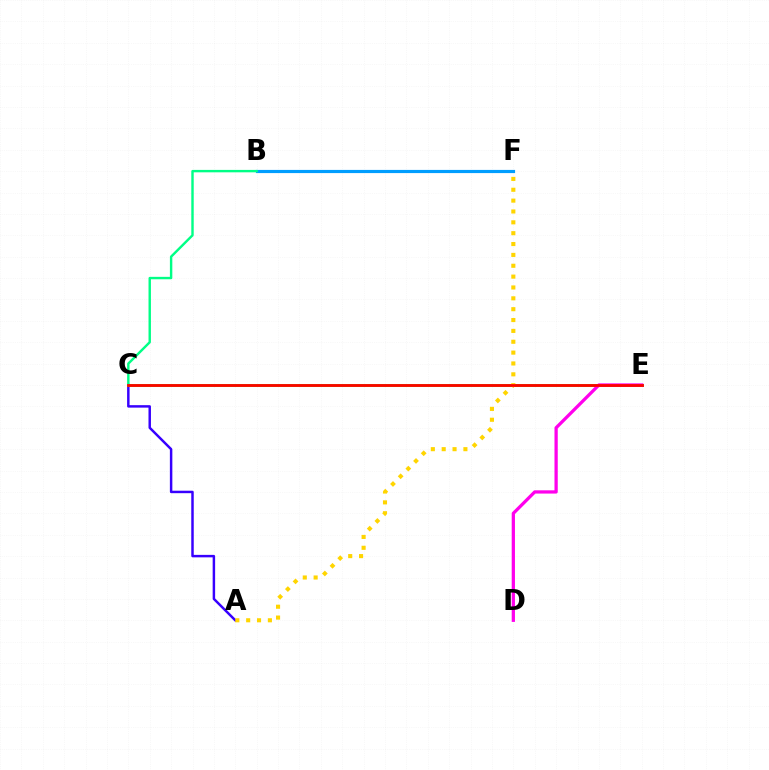{('A', 'C'): [{'color': '#3700ff', 'line_style': 'solid', 'thickness': 1.78}], ('C', 'E'): [{'color': '#4fff00', 'line_style': 'solid', 'thickness': 2.16}, {'color': '#ff0000', 'line_style': 'solid', 'thickness': 2.0}], ('D', 'E'): [{'color': '#ff00ed', 'line_style': 'solid', 'thickness': 2.35}], ('A', 'F'): [{'color': '#ffd500', 'line_style': 'dotted', 'thickness': 2.95}], ('B', 'F'): [{'color': '#009eff', 'line_style': 'solid', 'thickness': 2.29}], ('B', 'C'): [{'color': '#00ff86', 'line_style': 'solid', 'thickness': 1.74}]}